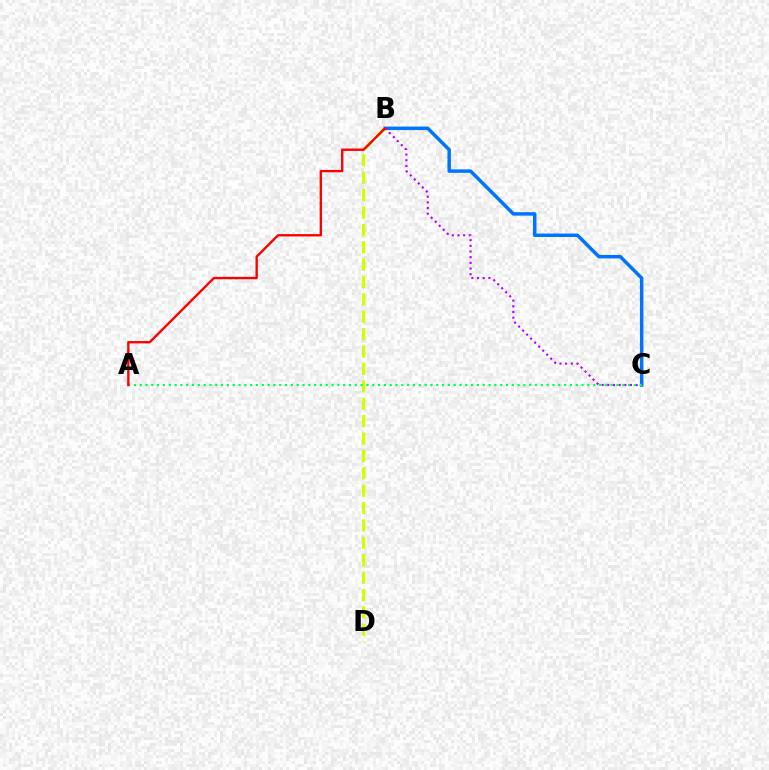{('B', 'C'): [{'color': '#0074ff', 'line_style': 'solid', 'thickness': 2.51}, {'color': '#b900ff', 'line_style': 'dotted', 'thickness': 1.54}], ('B', 'D'): [{'color': '#d1ff00', 'line_style': 'dashed', 'thickness': 2.36}], ('A', 'C'): [{'color': '#00ff5c', 'line_style': 'dotted', 'thickness': 1.58}], ('A', 'B'): [{'color': '#ff0000', 'line_style': 'solid', 'thickness': 1.7}]}